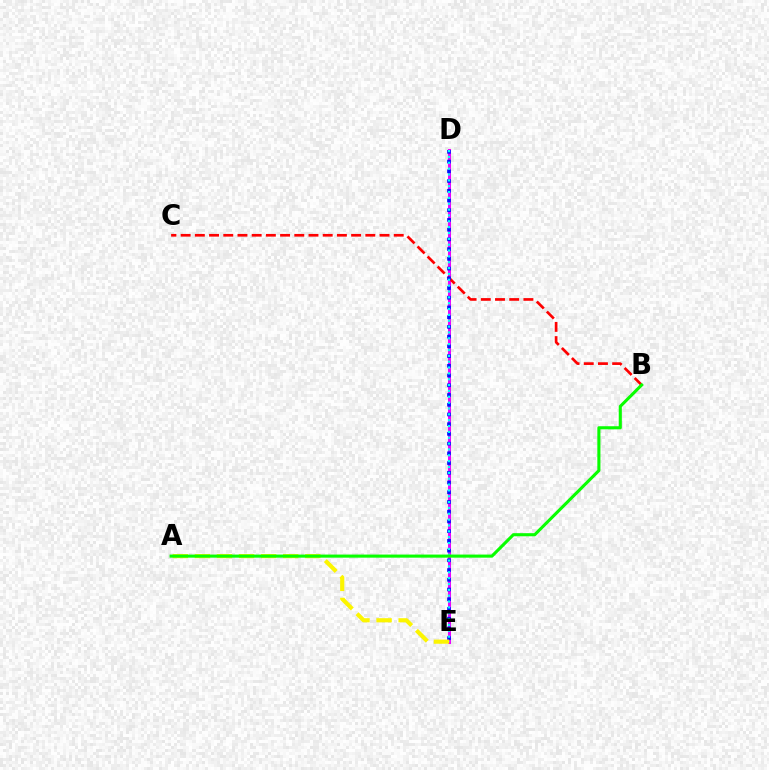{('D', 'E'): [{'color': '#ee00ff', 'line_style': 'solid', 'thickness': 2.18}, {'color': '#0010ff', 'line_style': 'dotted', 'thickness': 2.64}, {'color': '#00fff6', 'line_style': 'dotted', 'thickness': 1.59}], ('B', 'C'): [{'color': '#ff0000', 'line_style': 'dashed', 'thickness': 1.93}], ('A', 'E'): [{'color': '#fcf500', 'line_style': 'dashed', 'thickness': 3.0}], ('A', 'B'): [{'color': '#08ff00', 'line_style': 'solid', 'thickness': 2.23}]}